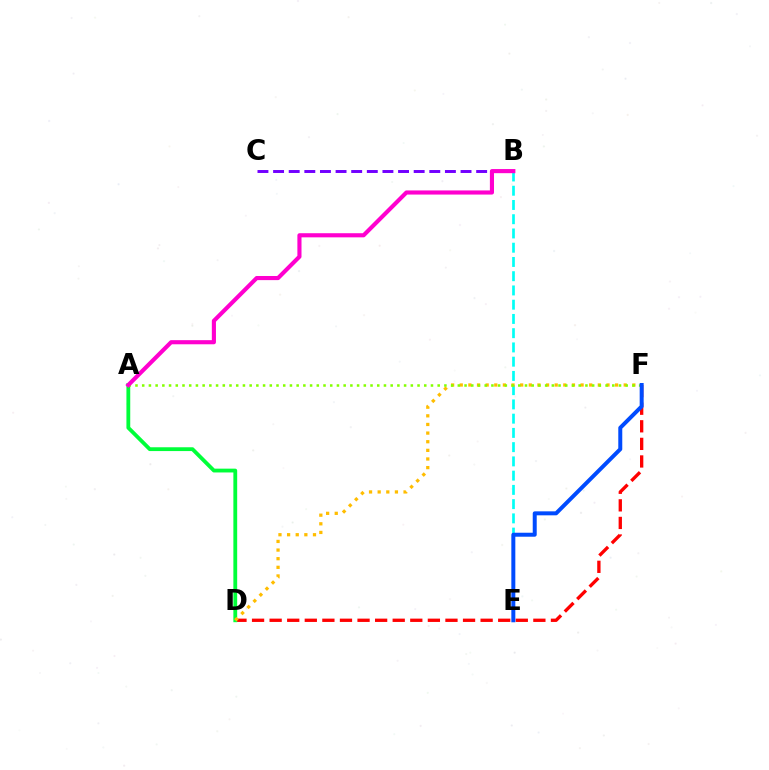{('B', 'C'): [{'color': '#7200ff', 'line_style': 'dashed', 'thickness': 2.12}], ('D', 'F'): [{'color': '#ff0000', 'line_style': 'dashed', 'thickness': 2.39}, {'color': '#ffbd00', 'line_style': 'dotted', 'thickness': 2.34}], ('B', 'E'): [{'color': '#00fff6', 'line_style': 'dashed', 'thickness': 1.94}], ('A', 'D'): [{'color': '#00ff39', 'line_style': 'solid', 'thickness': 2.74}], ('A', 'F'): [{'color': '#84ff00', 'line_style': 'dotted', 'thickness': 1.82}], ('A', 'B'): [{'color': '#ff00cf', 'line_style': 'solid', 'thickness': 2.97}], ('E', 'F'): [{'color': '#004bff', 'line_style': 'solid', 'thickness': 2.87}]}